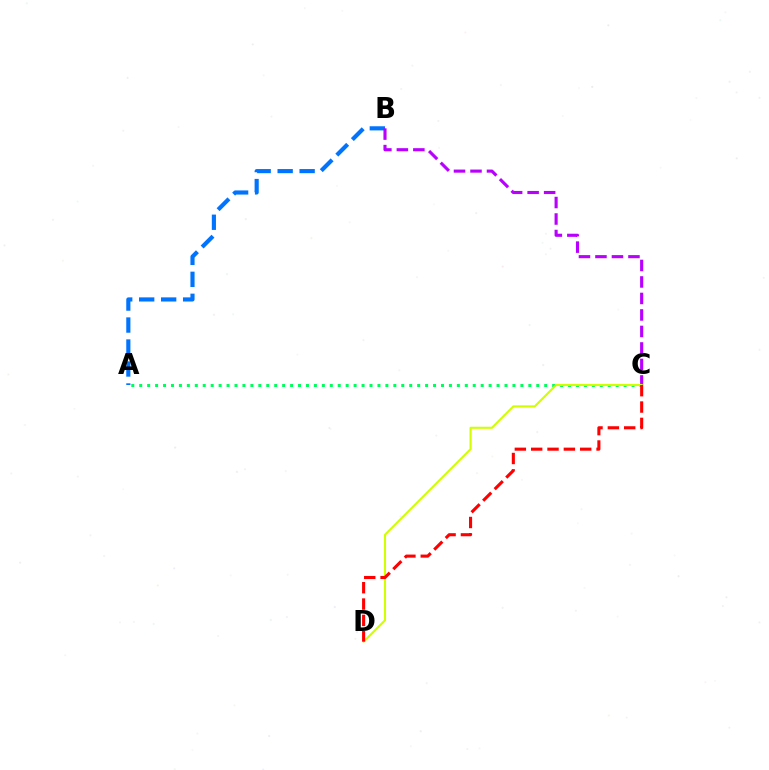{('A', 'B'): [{'color': '#0074ff', 'line_style': 'dashed', 'thickness': 2.99}], ('A', 'C'): [{'color': '#00ff5c', 'line_style': 'dotted', 'thickness': 2.16}], ('B', 'C'): [{'color': '#b900ff', 'line_style': 'dashed', 'thickness': 2.24}], ('C', 'D'): [{'color': '#d1ff00', 'line_style': 'solid', 'thickness': 1.51}, {'color': '#ff0000', 'line_style': 'dashed', 'thickness': 2.22}]}